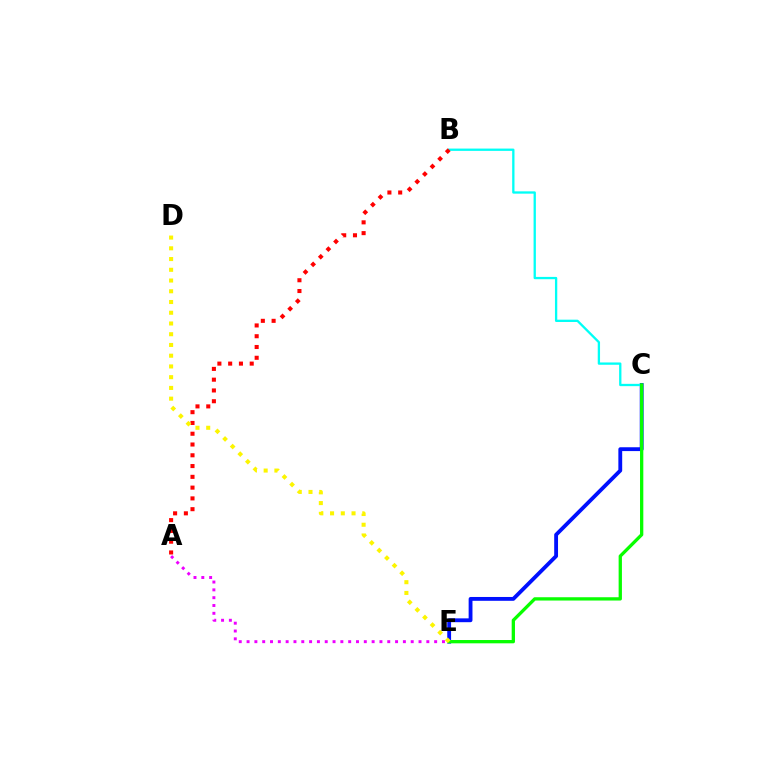{('C', 'E'): [{'color': '#0010ff', 'line_style': 'solid', 'thickness': 2.76}, {'color': '#08ff00', 'line_style': 'solid', 'thickness': 2.37}], ('B', 'C'): [{'color': '#00fff6', 'line_style': 'solid', 'thickness': 1.66}], ('A', 'B'): [{'color': '#ff0000', 'line_style': 'dotted', 'thickness': 2.93}], ('D', 'E'): [{'color': '#fcf500', 'line_style': 'dotted', 'thickness': 2.92}], ('A', 'E'): [{'color': '#ee00ff', 'line_style': 'dotted', 'thickness': 2.12}]}